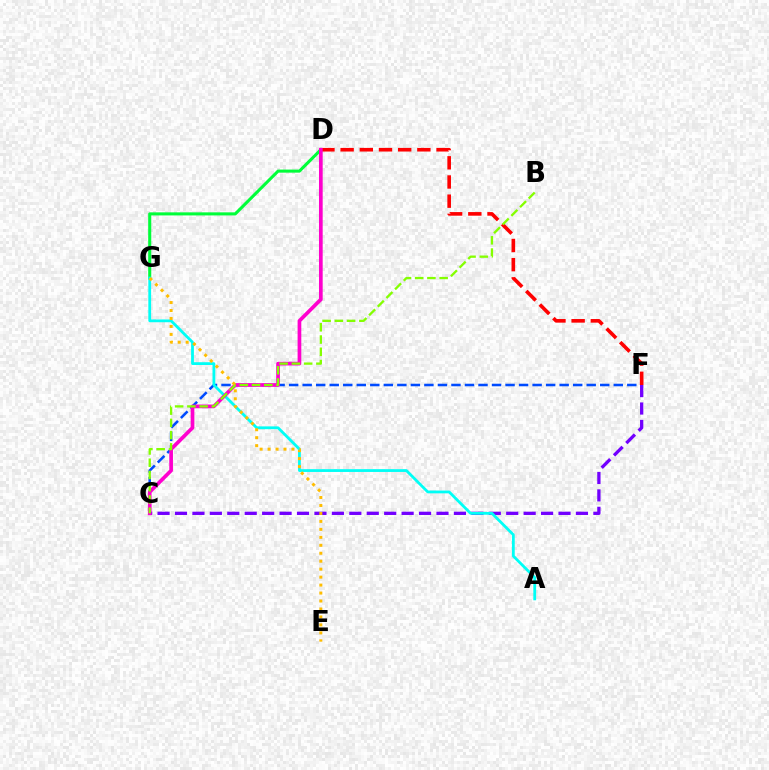{('C', 'F'): [{'color': '#004bff', 'line_style': 'dashed', 'thickness': 1.84}, {'color': '#7200ff', 'line_style': 'dashed', 'thickness': 2.37}], ('D', 'G'): [{'color': '#00ff39', 'line_style': 'solid', 'thickness': 2.21}], ('D', 'F'): [{'color': '#ff0000', 'line_style': 'dashed', 'thickness': 2.61}], ('A', 'G'): [{'color': '#00fff6', 'line_style': 'solid', 'thickness': 2.01}], ('C', 'D'): [{'color': '#ff00cf', 'line_style': 'solid', 'thickness': 2.66}], ('B', 'C'): [{'color': '#84ff00', 'line_style': 'dashed', 'thickness': 1.66}], ('E', 'G'): [{'color': '#ffbd00', 'line_style': 'dotted', 'thickness': 2.16}]}